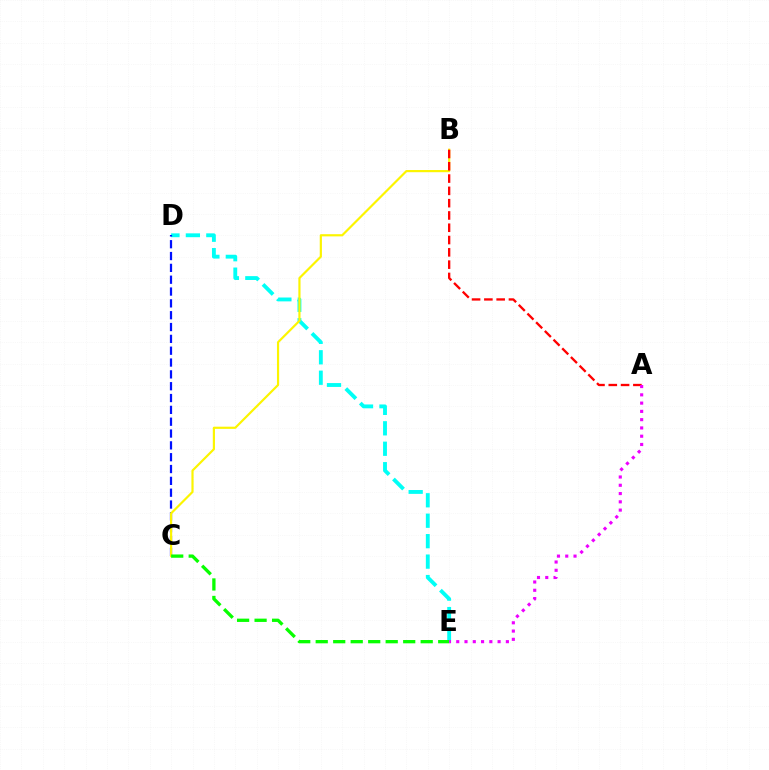{('D', 'E'): [{'color': '#00fff6', 'line_style': 'dashed', 'thickness': 2.78}], ('C', 'D'): [{'color': '#0010ff', 'line_style': 'dashed', 'thickness': 1.61}], ('B', 'C'): [{'color': '#fcf500', 'line_style': 'solid', 'thickness': 1.57}], ('A', 'B'): [{'color': '#ff0000', 'line_style': 'dashed', 'thickness': 1.67}], ('C', 'E'): [{'color': '#08ff00', 'line_style': 'dashed', 'thickness': 2.38}], ('A', 'E'): [{'color': '#ee00ff', 'line_style': 'dotted', 'thickness': 2.25}]}